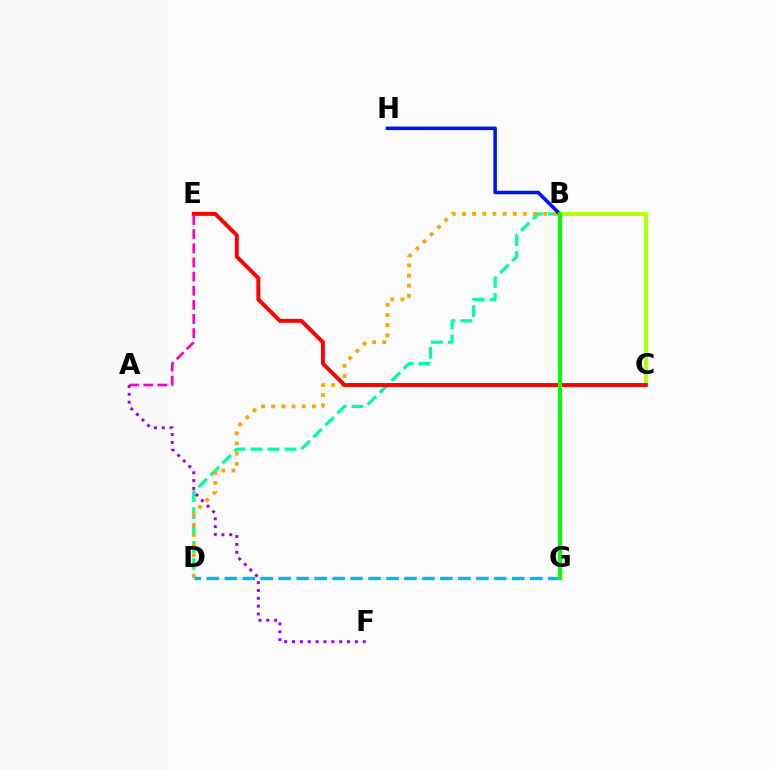{('B', 'D'): [{'color': '#00ff9d', 'line_style': 'dashed', 'thickness': 2.3}, {'color': '#ffa500', 'line_style': 'dotted', 'thickness': 2.76}], ('B', 'C'): [{'color': '#b3ff00', 'line_style': 'solid', 'thickness': 2.76}], ('B', 'H'): [{'color': '#0010ff', 'line_style': 'solid', 'thickness': 2.54}], ('C', 'E'): [{'color': '#ff0000', 'line_style': 'solid', 'thickness': 2.84}], ('A', 'E'): [{'color': '#ff00bd', 'line_style': 'dashed', 'thickness': 1.92}], ('A', 'F'): [{'color': '#9b00ff', 'line_style': 'dotted', 'thickness': 2.13}], ('D', 'G'): [{'color': '#00b5ff', 'line_style': 'dashed', 'thickness': 2.44}], ('B', 'G'): [{'color': '#08ff00', 'line_style': 'solid', 'thickness': 2.94}]}